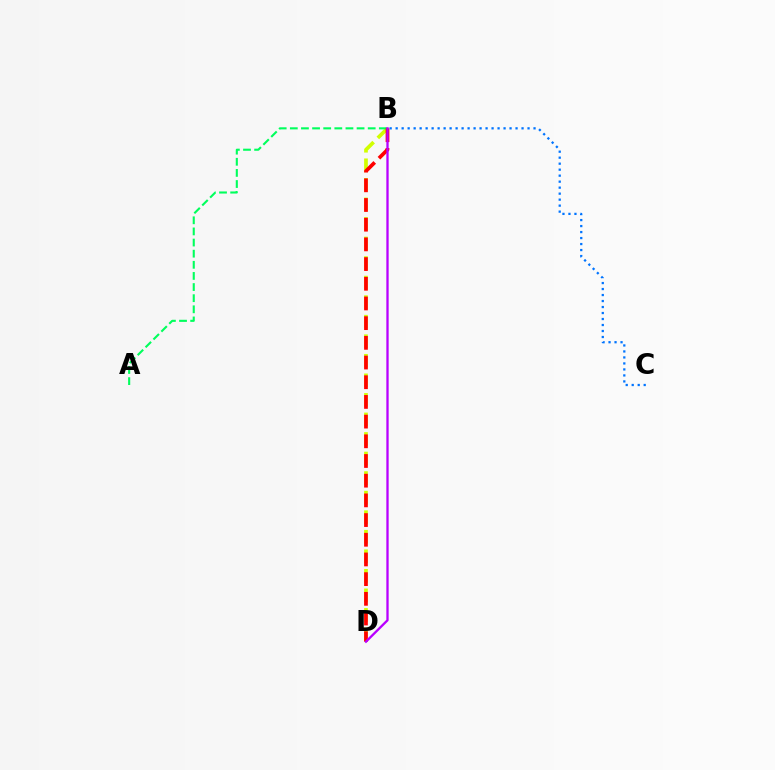{('B', 'D'): [{'color': '#d1ff00', 'line_style': 'dashed', 'thickness': 2.66}, {'color': '#ff0000', 'line_style': 'dashed', 'thickness': 2.67}, {'color': '#b900ff', 'line_style': 'solid', 'thickness': 1.66}], ('A', 'B'): [{'color': '#00ff5c', 'line_style': 'dashed', 'thickness': 1.51}], ('B', 'C'): [{'color': '#0074ff', 'line_style': 'dotted', 'thickness': 1.63}]}